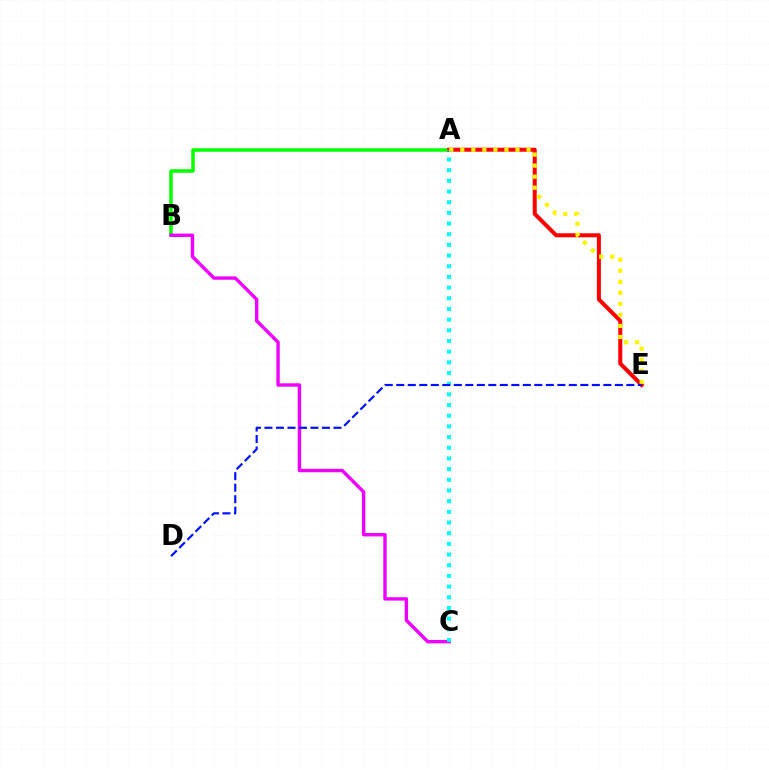{('A', 'B'): [{'color': '#08ff00', 'line_style': 'solid', 'thickness': 2.53}], ('B', 'C'): [{'color': '#ee00ff', 'line_style': 'solid', 'thickness': 2.45}], ('A', 'E'): [{'color': '#ff0000', 'line_style': 'solid', 'thickness': 2.88}, {'color': '#fcf500', 'line_style': 'dotted', 'thickness': 3.0}], ('A', 'C'): [{'color': '#00fff6', 'line_style': 'dotted', 'thickness': 2.9}], ('D', 'E'): [{'color': '#0010ff', 'line_style': 'dashed', 'thickness': 1.56}]}